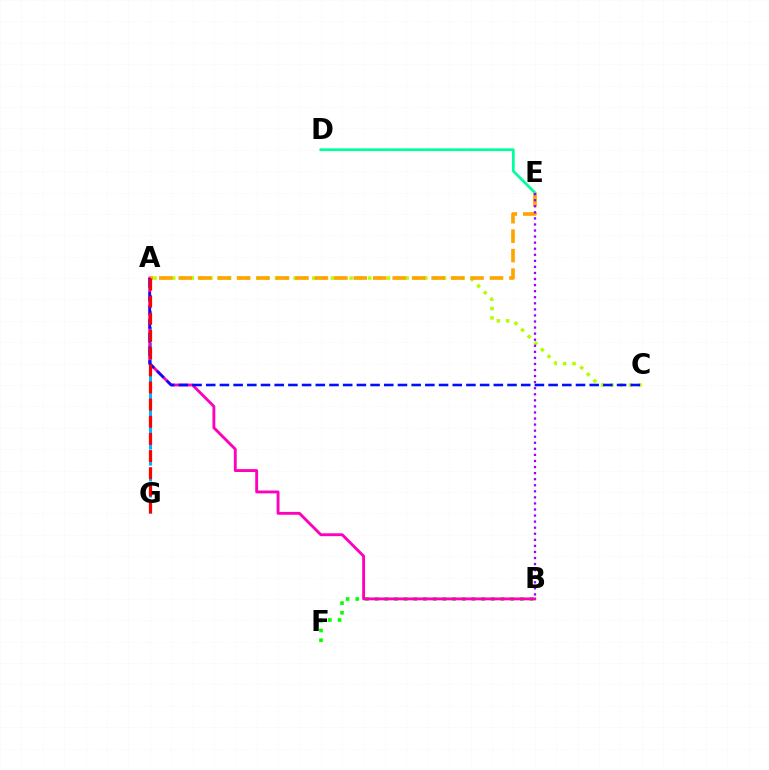{('A', 'C'): [{'color': '#b3ff00', 'line_style': 'dotted', 'thickness': 2.54}, {'color': '#0010ff', 'line_style': 'dashed', 'thickness': 1.86}], ('A', 'G'): [{'color': '#00b5ff', 'line_style': 'dashed', 'thickness': 2.17}, {'color': '#ff0000', 'line_style': 'dashed', 'thickness': 2.33}], ('B', 'F'): [{'color': '#08ff00', 'line_style': 'dotted', 'thickness': 2.63}], ('A', 'B'): [{'color': '#ff00bd', 'line_style': 'solid', 'thickness': 2.07}], ('A', 'E'): [{'color': '#ffa500', 'line_style': 'dashed', 'thickness': 2.64}], ('D', 'E'): [{'color': '#00ff9d', 'line_style': 'solid', 'thickness': 1.97}], ('B', 'E'): [{'color': '#9b00ff', 'line_style': 'dotted', 'thickness': 1.65}]}